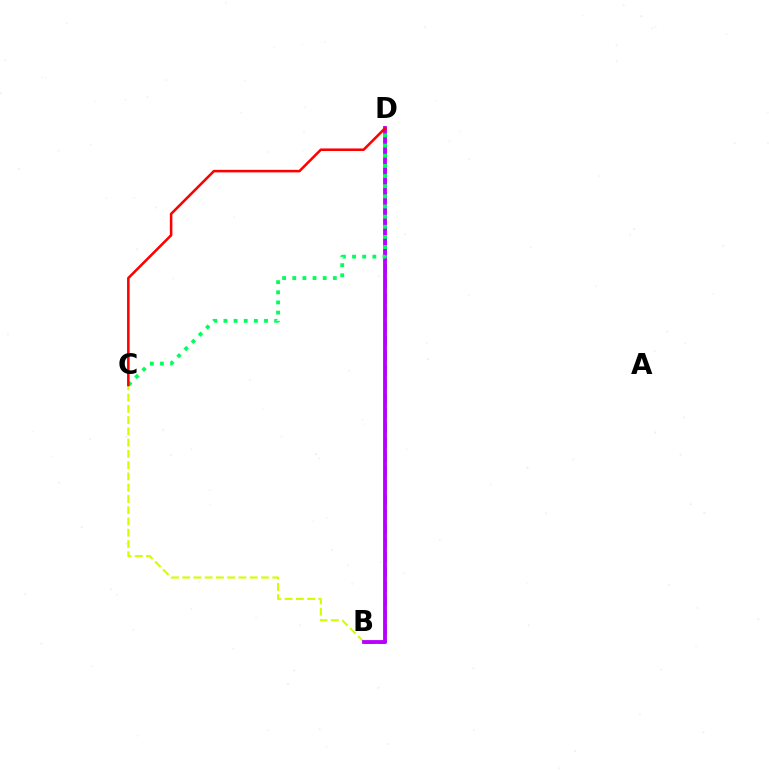{('B', 'D'): [{'color': '#0074ff', 'line_style': 'dashed', 'thickness': 1.96}, {'color': '#b900ff', 'line_style': 'solid', 'thickness': 2.75}], ('B', 'C'): [{'color': '#d1ff00', 'line_style': 'dashed', 'thickness': 1.53}], ('C', 'D'): [{'color': '#00ff5c', 'line_style': 'dotted', 'thickness': 2.76}, {'color': '#ff0000', 'line_style': 'solid', 'thickness': 1.84}]}